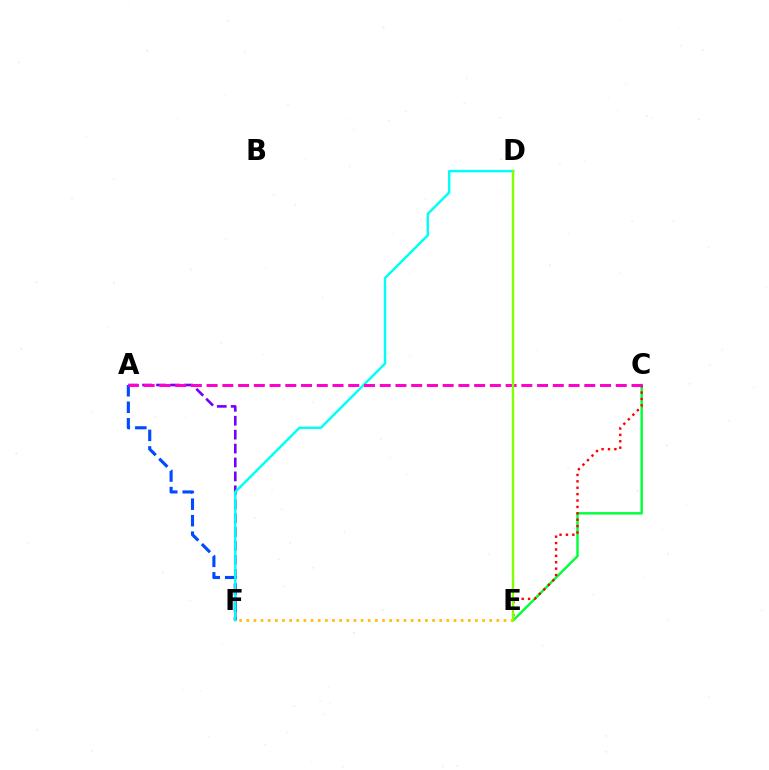{('C', 'E'): [{'color': '#00ff39', 'line_style': 'solid', 'thickness': 1.75}, {'color': '#ff0000', 'line_style': 'dotted', 'thickness': 1.74}], ('E', 'F'): [{'color': '#ffbd00', 'line_style': 'dotted', 'thickness': 1.94}], ('A', 'F'): [{'color': '#004bff', 'line_style': 'dashed', 'thickness': 2.24}, {'color': '#7200ff', 'line_style': 'dashed', 'thickness': 1.89}], ('D', 'F'): [{'color': '#00fff6', 'line_style': 'solid', 'thickness': 1.76}], ('A', 'C'): [{'color': '#ff00cf', 'line_style': 'dashed', 'thickness': 2.14}], ('D', 'E'): [{'color': '#84ff00', 'line_style': 'solid', 'thickness': 1.73}]}